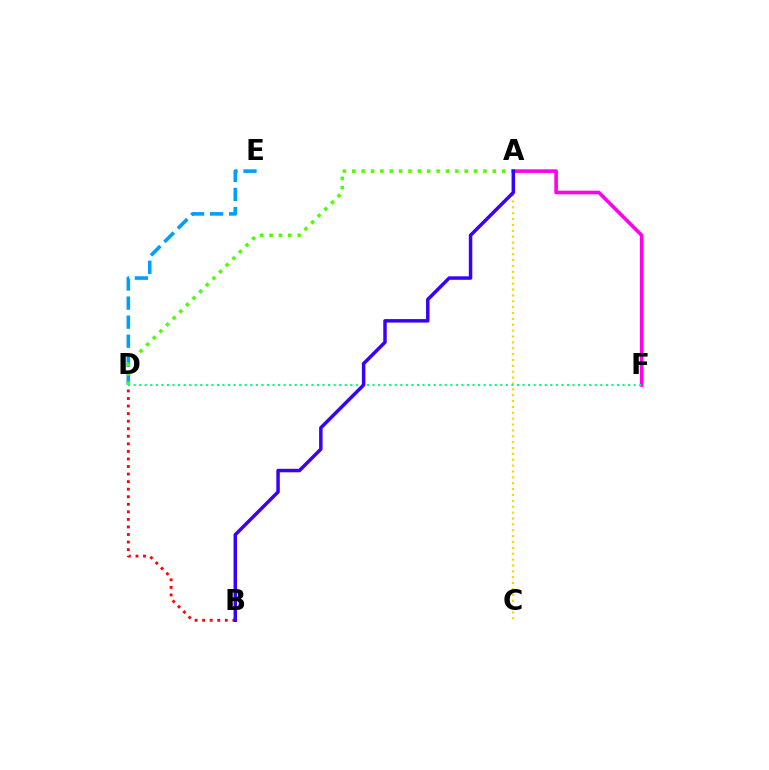{('D', 'E'): [{'color': '#009eff', 'line_style': 'dashed', 'thickness': 2.59}], ('A', 'F'): [{'color': '#ff00ed', 'line_style': 'solid', 'thickness': 2.59}], ('A', 'C'): [{'color': '#ffd500', 'line_style': 'dotted', 'thickness': 1.6}], ('A', 'D'): [{'color': '#4fff00', 'line_style': 'dotted', 'thickness': 2.55}], ('B', 'D'): [{'color': '#ff0000', 'line_style': 'dotted', 'thickness': 2.05}], ('D', 'F'): [{'color': '#00ff86', 'line_style': 'dotted', 'thickness': 1.51}], ('A', 'B'): [{'color': '#3700ff', 'line_style': 'solid', 'thickness': 2.5}]}